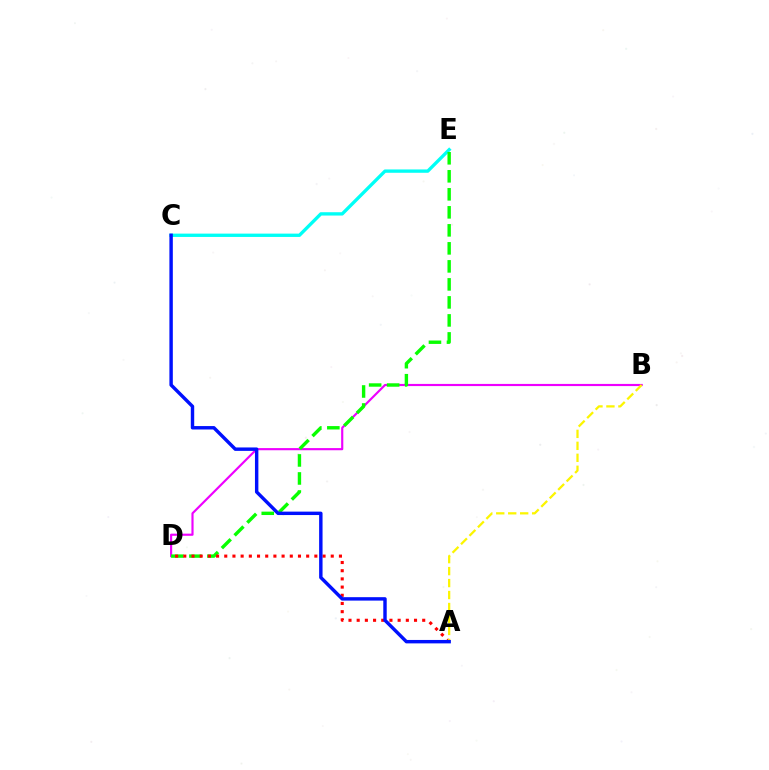{('B', 'D'): [{'color': '#ee00ff', 'line_style': 'solid', 'thickness': 1.55}], ('C', 'E'): [{'color': '#00fff6', 'line_style': 'solid', 'thickness': 2.4}], ('D', 'E'): [{'color': '#08ff00', 'line_style': 'dashed', 'thickness': 2.45}], ('A', 'D'): [{'color': '#ff0000', 'line_style': 'dotted', 'thickness': 2.23}], ('A', 'B'): [{'color': '#fcf500', 'line_style': 'dashed', 'thickness': 1.63}], ('A', 'C'): [{'color': '#0010ff', 'line_style': 'solid', 'thickness': 2.47}]}